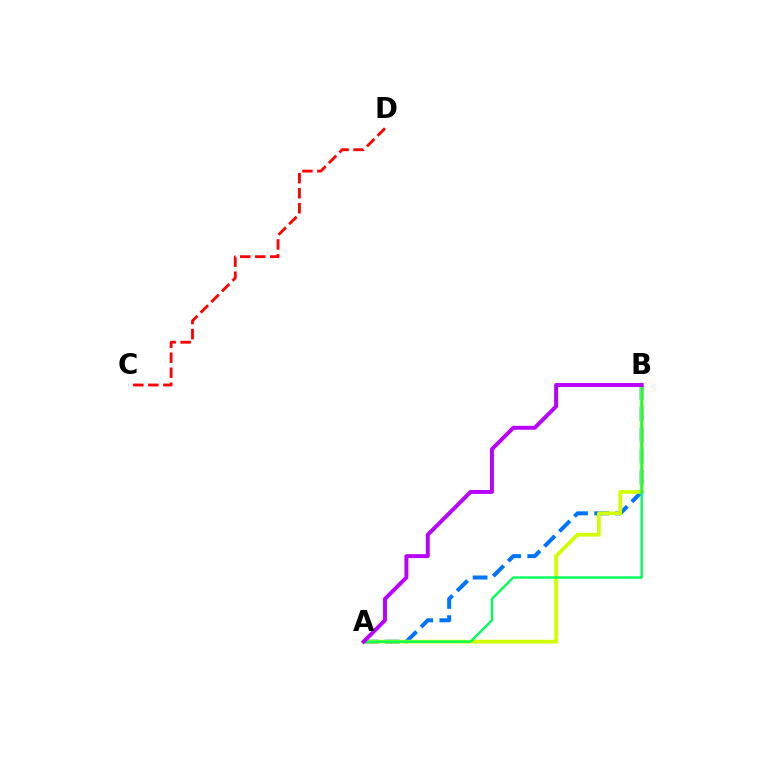{('A', 'B'): [{'color': '#0074ff', 'line_style': 'dashed', 'thickness': 2.88}, {'color': '#d1ff00', 'line_style': 'solid', 'thickness': 2.7}, {'color': '#00ff5c', 'line_style': 'solid', 'thickness': 1.73}, {'color': '#b900ff', 'line_style': 'solid', 'thickness': 2.83}], ('C', 'D'): [{'color': '#ff0000', 'line_style': 'dashed', 'thickness': 2.04}]}